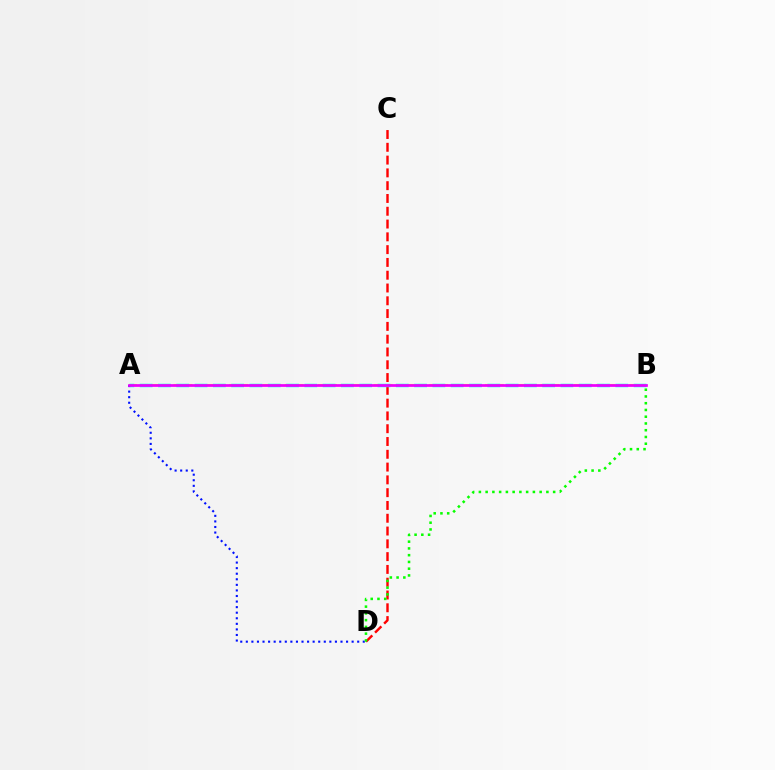{('C', 'D'): [{'color': '#ff0000', 'line_style': 'dashed', 'thickness': 1.74}], ('A', 'B'): [{'color': '#fcf500', 'line_style': 'dashed', 'thickness': 1.51}, {'color': '#00fff6', 'line_style': 'dashed', 'thickness': 2.49}, {'color': '#ee00ff', 'line_style': 'solid', 'thickness': 1.97}], ('A', 'D'): [{'color': '#0010ff', 'line_style': 'dotted', 'thickness': 1.51}], ('B', 'D'): [{'color': '#08ff00', 'line_style': 'dotted', 'thickness': 1.83}]}